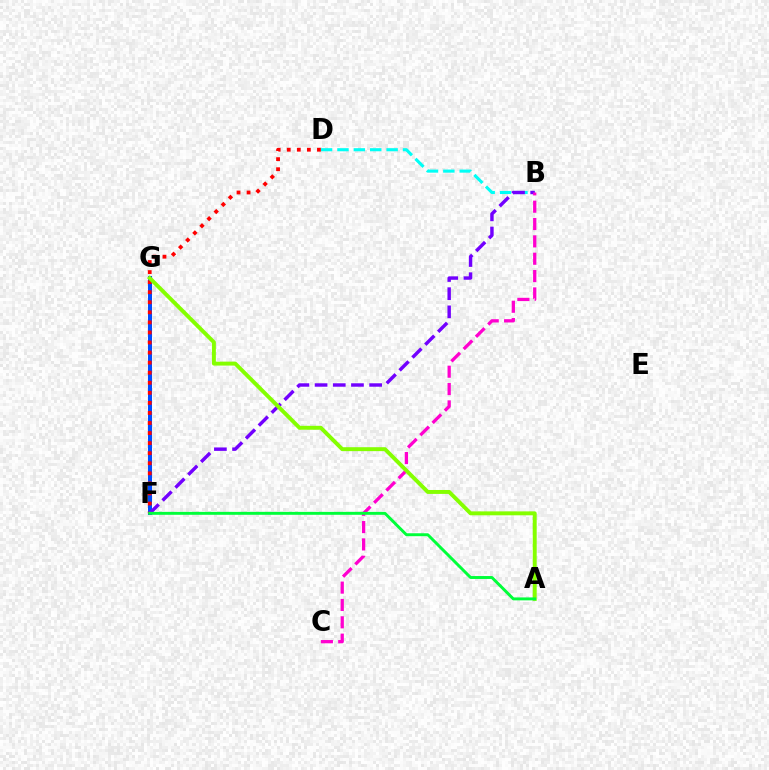{('F', 'G'): [{'color': '#ffbd00', 'line_style': 'solid', 'thickness': 2.02}, {'color': '#004bff', 'line_style': 'solid', 'thickness': 2.88}], ('B', 'D'): [{'color': '#00fff6', 'line_style': 'dashed', 'thickness': 2.23}], ('D', 'F'): [{'color': '#ff0000', 'line_style': 'dotted', 'thickness': 2.73}], ('B', 'F'): [{'color': '#7200ff', 'line_style': 'dashed', 'thickness': 2.47}], ('B', 'C'): [{'color': '#ff00cf', 'line_style': 'dashed', 'thickness': 2.36}], ('A', 'G'): [{'color': '#84ff00', 'line_style': 'solid', 'thickness': 2.83}], ('A', 'F'): [{'color': '#00ff39', 'line_style': 'solid', 'thickness': 2.11}]}